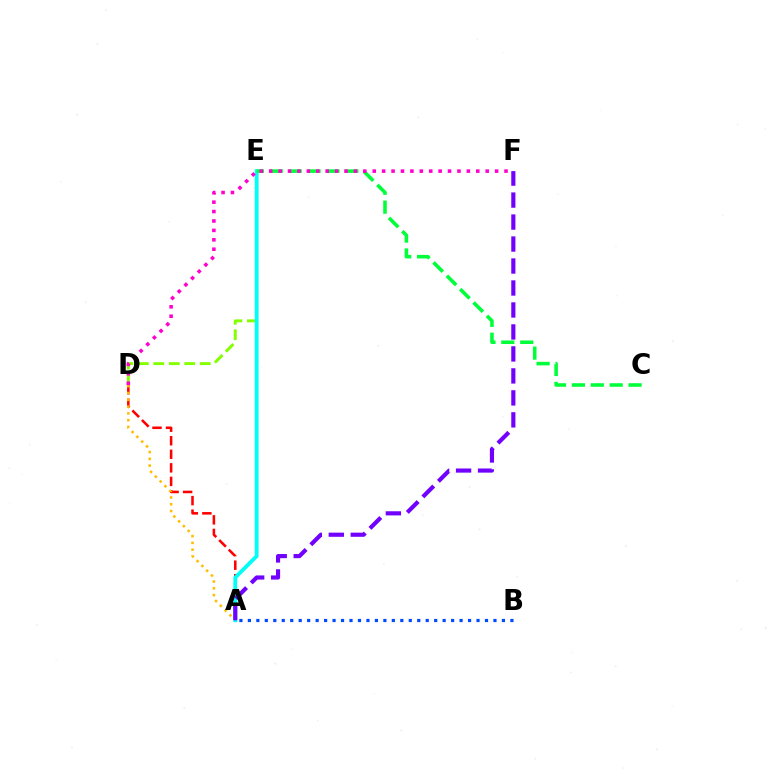{('A', 'D'): [{'color': '#ff0000', 'line_style': 'dashed', 'thickness': 1.84}, {'color': '#ffbd00', 'line_style': 'dotted', 'thickness': 1.84}], ('D', 'E'): [{'color': '#84ff00', 'line_style': 'dashed', 'thickness': 2.1}], ('A', 'E'): [{'color': '#00fff6', 'line_style': 'solid', 'thickness': 2.76}], ('C', 'E'): [{'color': '#00ff39', 'line_style': 'dashed', 'thickness': 2.57}], ('D', 'F'): [{'color': '#ff00cf', 'line_style': 'dotted', 'thickness': 2.56}], ('A', 'B'): [{'color': '#004bff', 'line_style': 'dotted', 'thickness': 2.3}], ('A', 'F'): [{'color': '#7200ff', 'line_style': 'dashed', 'thickness': 2.99}]}